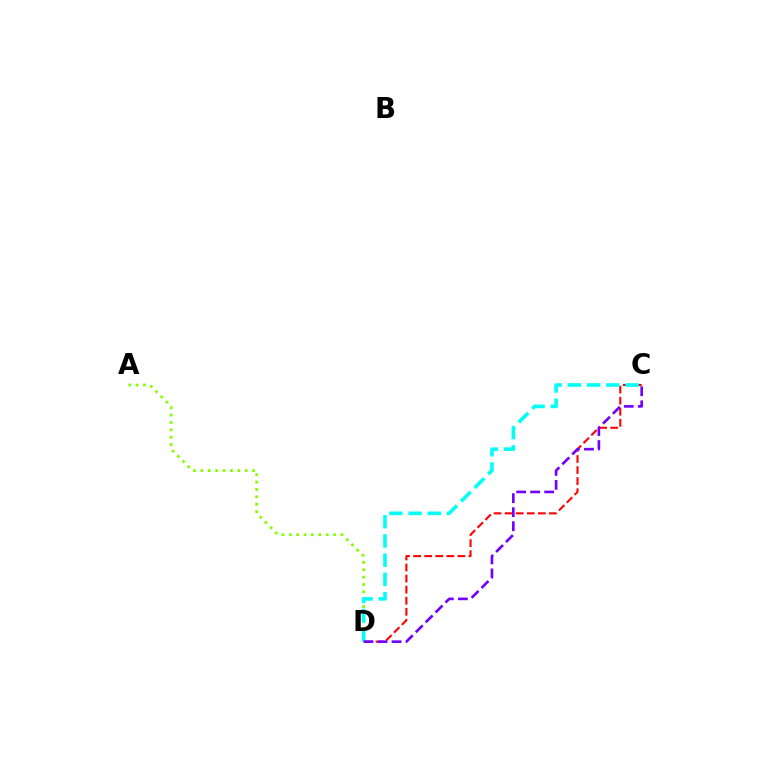{('A', 'D'): [{'color': '#84ff00', 'line_style': 'dotted', 'thickness': 2.0}], ('C', 'D'): [{'color': '#ff0000', 'line_style': 'dashed', 'thickness': 1.5}, {'color': '#00fff6', 'line_style': 'dashed', 'thickness': 2.61}, {'color': '#7200ff', 'line_style': 'dashed', 'thickness': 1.9}]}